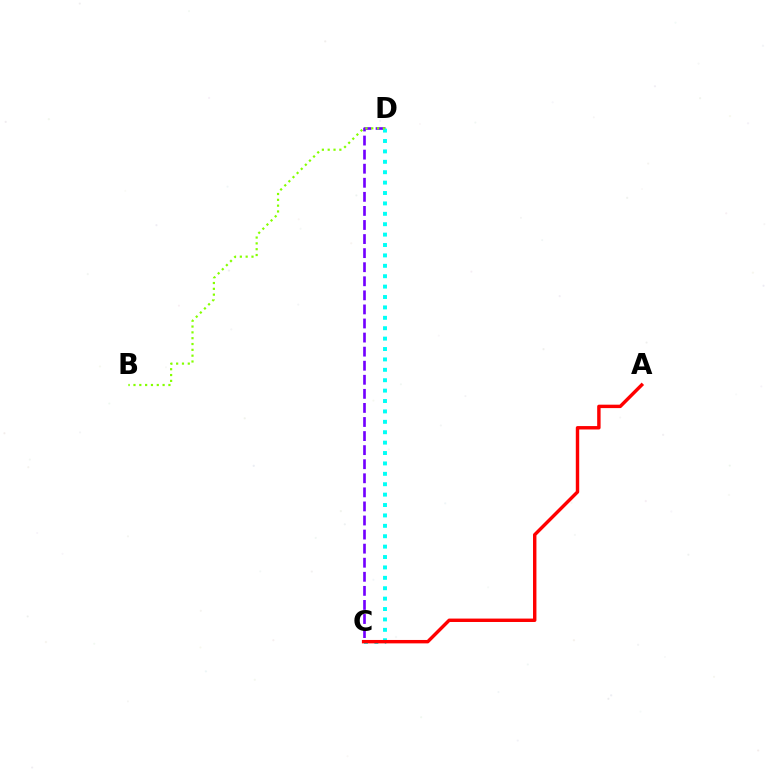{('C', 'D'): [{'color': '#7200ff', 'line_style': 'dashed', 'thickness': 1.91}, {'color': '#00fff6', 'line_style': 'dotted', 'thickness': 2.83}], ('A', 'C'): [{'color': '#ff0000', 'line_style': 'solid', 'thickness': 2.46}], ('B', 'D'): [{'color': '#84ff00', 'line_style': 'dotted', 'thickness': 1.58}]}